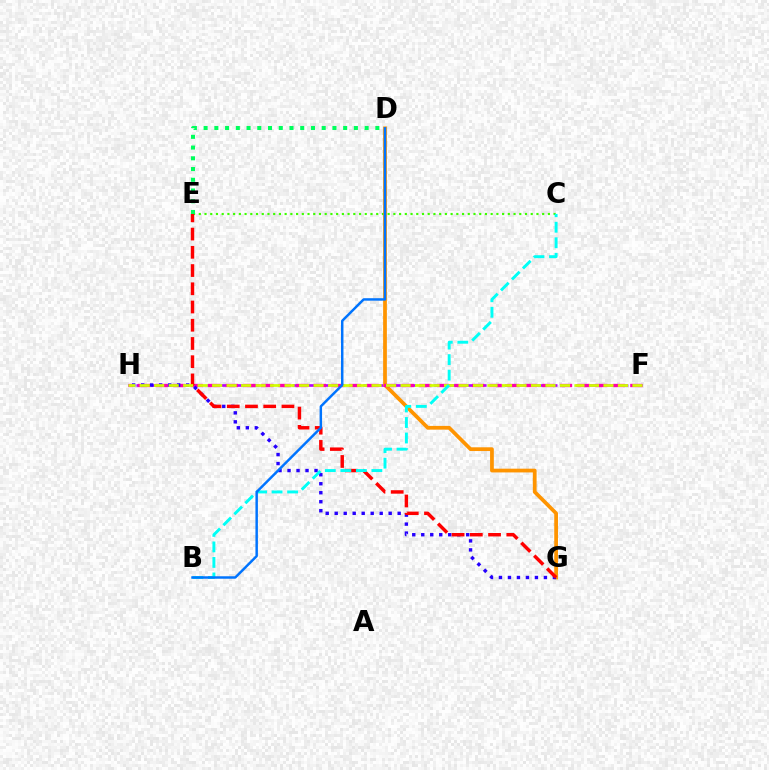{('F', 'H'): [{'color': '#b900ff', 'line_style': 'dashed', 'thickness': 1.93}, {'color': '#ff00ac', 'line_style': 'dashed', 'thickness': 2.39}, {'color': '#d1ff00', 'line_style': 'dashed', 'thickness': 1.97}], ('C', 'E'): [{'color': '#3dff00', 'line_style': 'dotted', 'thickness': 1.55}], ('D', 'G'): [{'color': '#ff9400', 'line_style': 'solid', 'thickness': 2.69}], ('G', 'H'): [{'color': '#2500ff', 'line_style': 'dotted', 'thickness': 2.44}], ('E', 'G'): [{'color': '#ff0000', 'line_style': 'dashed', 'thickness': 2.48}], ('B', 'C'): [{'color': '#00fff6', 'line_style': 'dashed', 'thickness': 2.11}], ('B', 'D'): [{'color': '#0074ff', 'line_style': 'solid', 'thickness': 1.78}], ('D', 'E'): [{'color': '#00ff5c', 'line_style': 'dotted', 'thickness': 2.92}]}